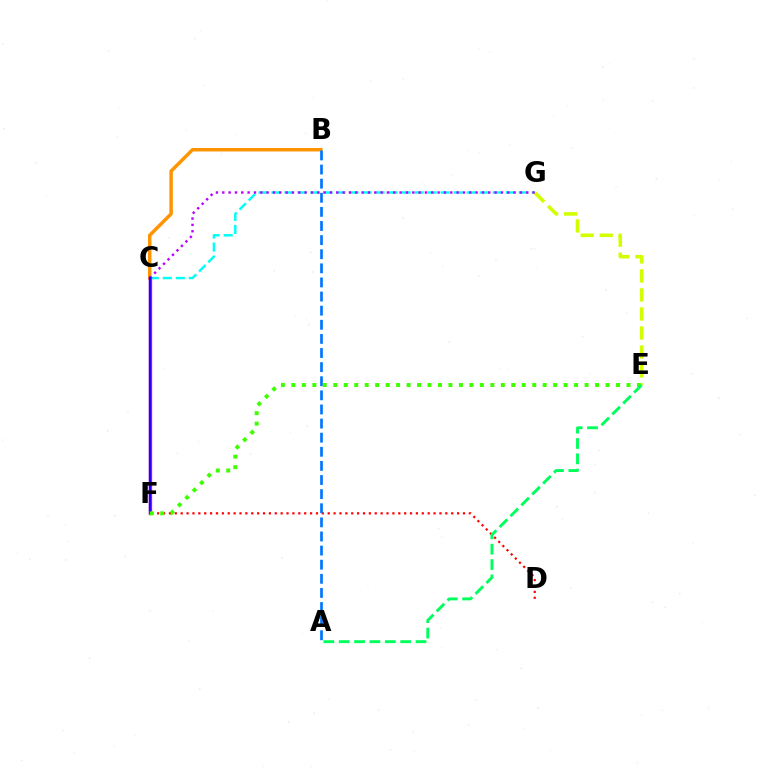{('B', 'C'): [{'color': '#ff9400', 'line_style': 'solid', 'thickness': 2.5}], ('D', 'F'): [{'color': '#ff0000', 'line_style': 'dotted', 'thickness': 1.6}], ('A', 'B'): [{'color': '#0074ff', 'line_style': 'dashed', 'thickness': 1.92}], ('C', 'G'): [{'color': '#00fff6', 'line_style': 'dashed', 'thickness': 1.77}, {'color': '#b900ff', 'line_style': 'dotted', 'thickness': 1.72}], ('E', 'G'): [{'color': '#d1ff00', 'line_style': 'dashed', 'thickness': 2.58}], ('C', 'F'): [{'color': '#ff00ac', 'line_style': 'solid', 'thickness': 2.38}, {'color': '#2500ff', 'line_style': 'solid', 'thickness': 1.71}], ('E', 'F'): [{'color': '#3dff00', 'line_style': 'dotted', 'thickness': 2.85}], ('A', 'E'): [{'color': '#00ff5c', 'line_style': 'dashed', 'thickness': 2.09}]}